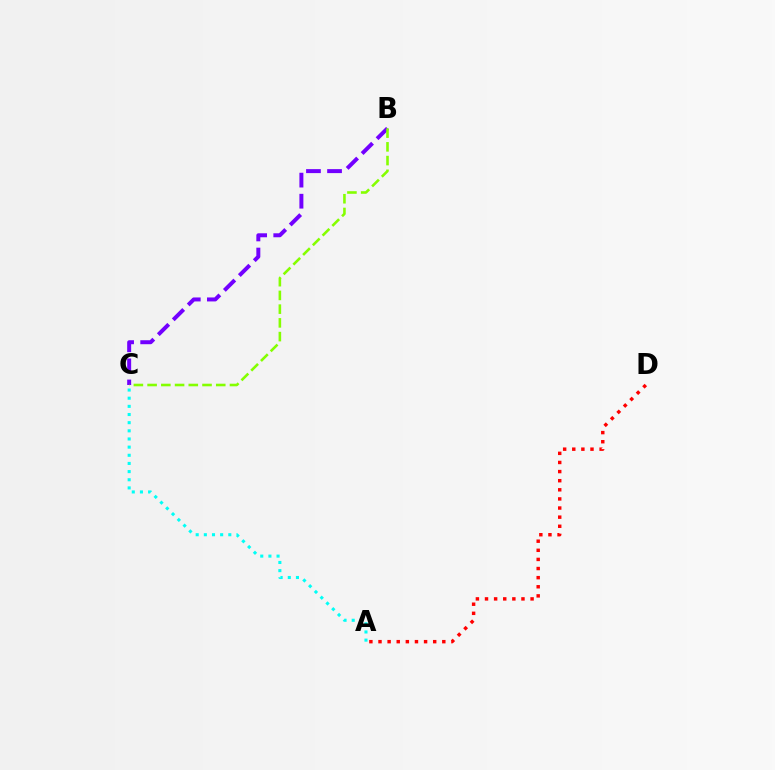{('A', 'D'): [{'color': '#ff0000', 'line_style': 'dotted', 'thickness': 2.48}], ('B', 'C'): [{'color': '#7200ff', 'line_style': 'dashed', 'thickness': 2.86}, {'color': '#84ff00', 'line_style': 'dashed', 'thickness': 1.86}], ('A', 'C'): [{'color': '#00fff6', 'line_style': 'dotted', 'thickness': 2.22}]}